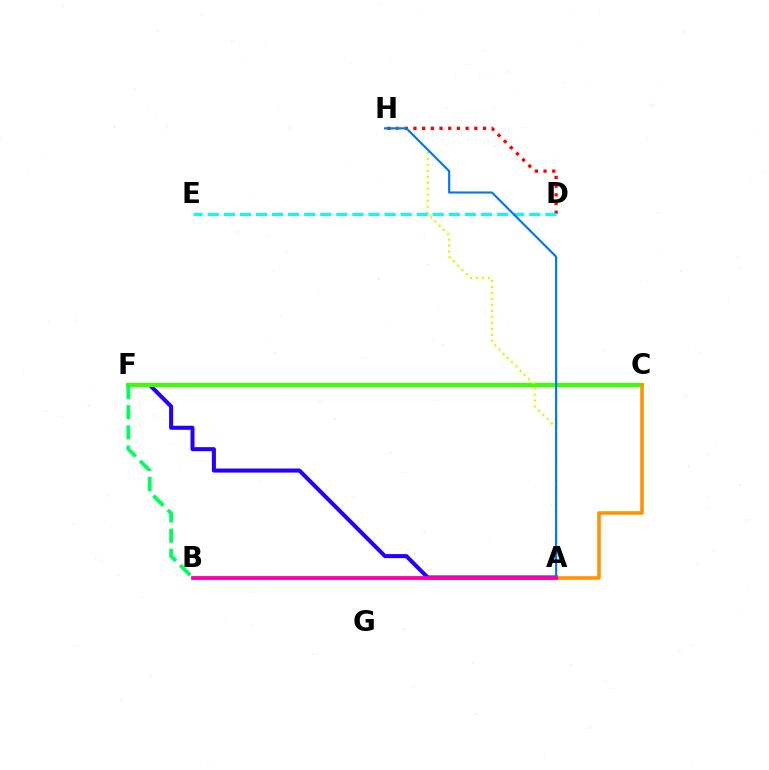{('A', 'F'): [{'color': '#2500ff', 'line_style': 'solid', 'thickness': 2.91}], ('D', 'H'): [{'color': '#ff0000', 'line_style': 'dotted', 'thickness': 2.36}], ('C', 'F'): [{'color': '#3dff00', 'line_style': 'solid', 'thickness': 3.0}], ('A', 'H'): [{'color': '#d1ff00', 'line_style': 'dotted', 'thickness': 1.62}, {'color': '#0074ff', 'line_style': 'solid', 'thickness': 1.53}], ('B', 'F'): [{'color': '#00ff5c', 'line_style': 'dashed', 'thickness': 2.74}], ('D', 'E'): [{'color': '#00fff6', 'line_style': 'dashed', 'thickness': 2.18}], ('A', 'C'): [{'color': '#ff9400', 'line_style': 'solid', 'thickness': 2.58}], ('A', 'B'): [{'color': '#b900ff', 'line_style': 'solid', 'thickness': 1.79}, {'color': '#ff00ac', 'line_style': 'solid', 'thickness': 2.7}]}